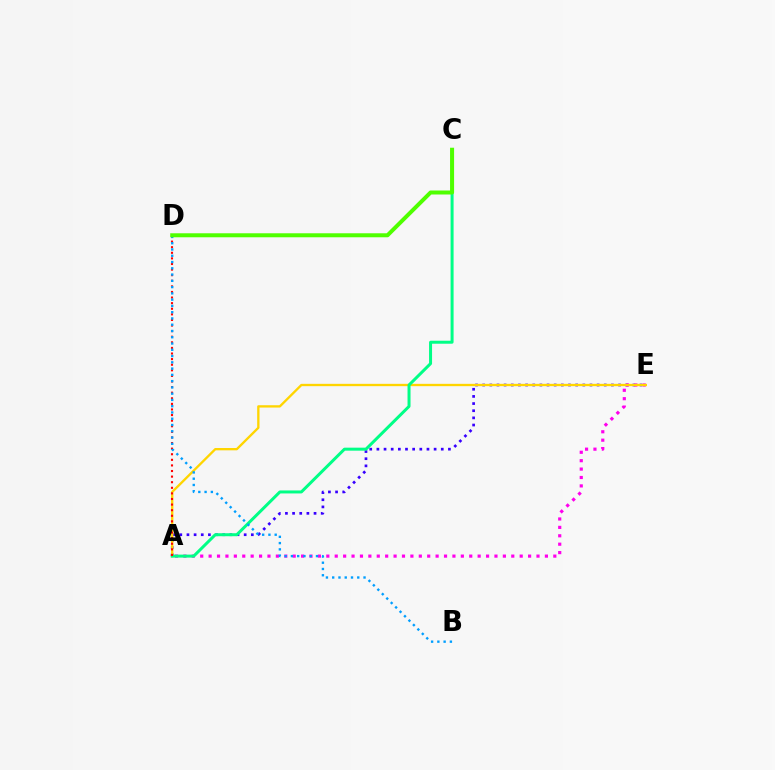{('A', 'E'): [{'color': '#3700ff', 'line_style': 'dotted', 'thickness': 1.94}, {'color': '#ff00ed', 'line_style': 'dotted', 'thickness': 2.28}, {'color': '#ffd500', 'line_style': 'solid', 'thickness': 1.67}], ('A', 'C'): [{'color': '#00ff86', 'line_style': 'solid', 'thickness': 2.16}], ('A', 'D'): [{'color': '#ff0000', 'line_style': 'dotted', 'thickness': 1.52}], ('B', 'D'): [{'color': '#009eff', 'line_style': 'dotted', 'thickness': 1.7}], ('C', 'D'): [{'color': '#4fff00', 'line_style': 'solid', 'thickness': 2.88}]}